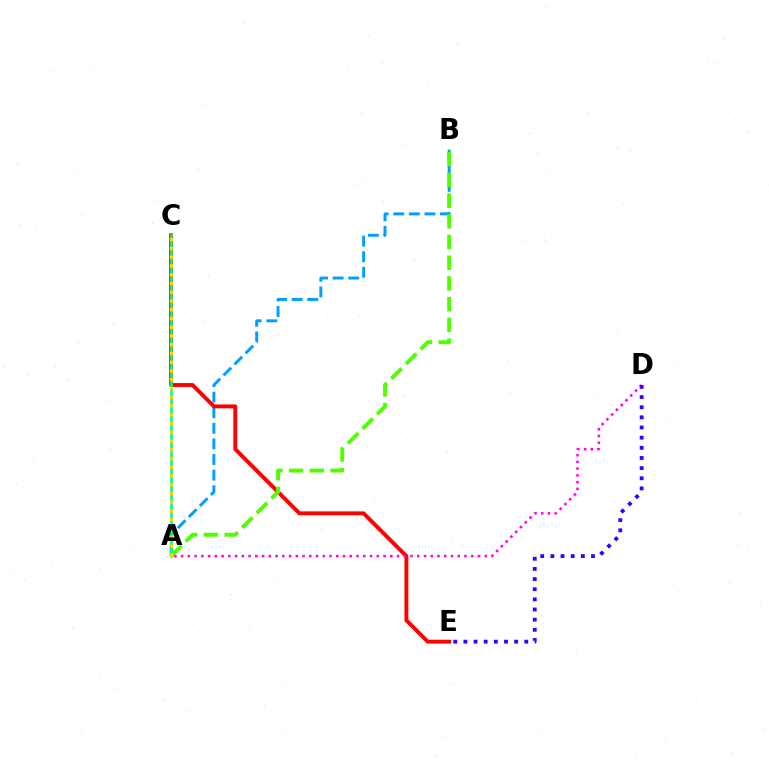{('A', 'B'): [{'color': '#009eff', 'line_style': 'dashed', 'thickness': 2.12}, {'color': '#4fff00', 'line_style': 'dashed', 'thickness': 2.81}], ('C', 'E'): [{'color': '#ff0000', 'line_style': 'solid', 'thickness': 2.8}], ('A', 'C'): [{'color': '#00ff86', 'line_style': 'solid', 'thickness': 1.83}, {'color': '#ffd500', 'line_style': 'dotted', 'thickness': 2.38}], ('A', 'D'): [{'color': '#ff00ed', 'line_style': 'dotted', 'thickness': 1.83}], ('D', 'E'): [{'color': '#3700ff', 'line_style': 'dotted', 'thickness': 2.76}]}